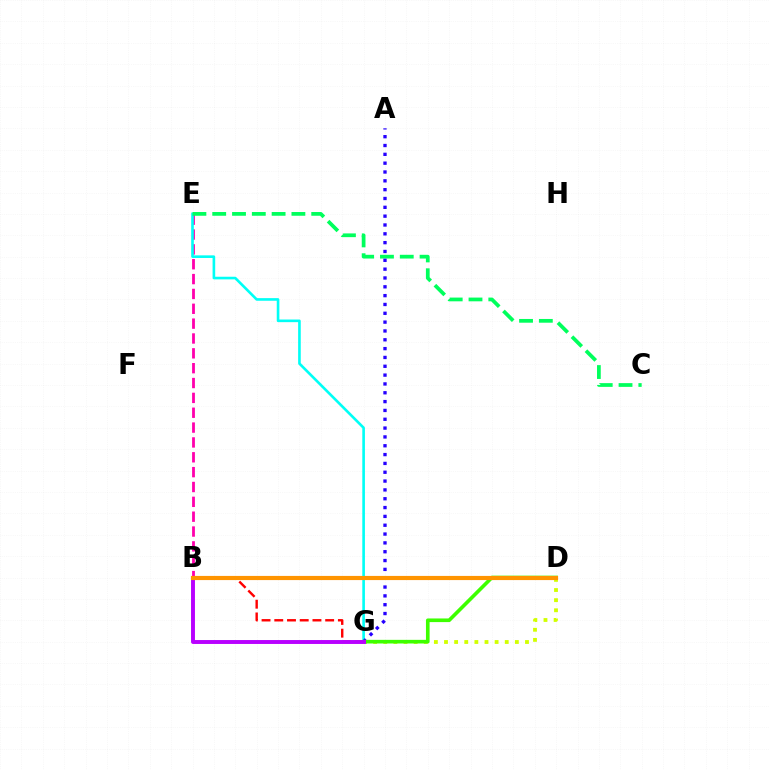{('B', 'G'): [{'color': '#ff0000', 'line_style': 'dashed', 'thickness': 1.73}, {'color': '#b900ff', 'line_style': 'solid', 'thickness': 2.82}], ('B', 'E'): [{'color': '#ff00ac', 'line_style': 'dashed', 'thickness': 2.02}], ('D', 'G'): [{'color': '#d1ff00', 'line_style': 'dotted', 'thickness': 2.75}, {'color': '#3dff00', 'line_style': 'solid', 'thickness': 2.62}], ('E', 'G'): [{'color': '#00fff6', 'line_style': 'solid', 'thickness': 1.89}], ('C', 'E'): [{'color': '#00ff5c', 'line_style': 'dashed', 'thickness': 2.69}], ('B', 'D'): [{'color': '#0074ff', 'line_style': 'dotted', 'thickness': 1.99}, {'color': '#ff9400', 'line_style': 'solid', 'thickness': 2.99}], ('A', 'G'): [{'color': '#2500ff', 'line_style': 'dotted', 'thickness': 2.4}]}